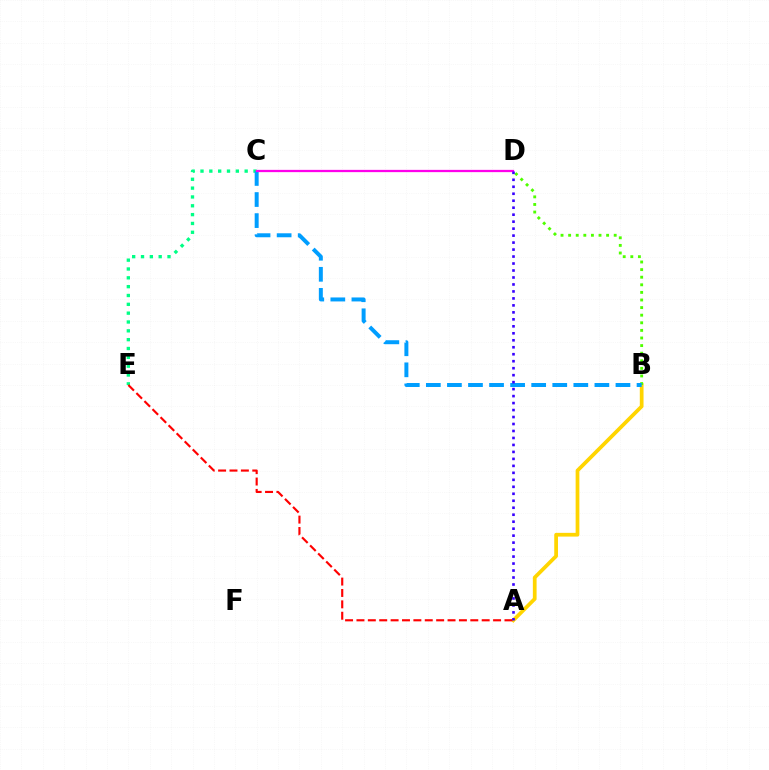{('C', 'E'): [{'color': '#00ff86', 'line_style': 'dotted', 'thickness': 2.4}], ('A', 'B'): [{'color': '#ffd500', 'line_style': 'solid', 'thickness': 2.69}], ('A', 'E'): [{'color': '#ff0000', 'line_style': 'dashed', 'thickness': 1.55}], ('B', 'D'): [{'color': '#4fff00', 'line_style': 'dotted', 'thickness': 2.06}], ('B', 'C'): [{'color': '#009eff', 'line_style': 'dashed', 'thickness': 2.86}], ('C', 'D'): [{'color': '#ff00ed', 'line_style': 'solid', 'thickness': 1.63}], ('A', 'D'): [{'color': '#3700ff', 'line_style': 'dotted', 'thickness': 1.9}]}